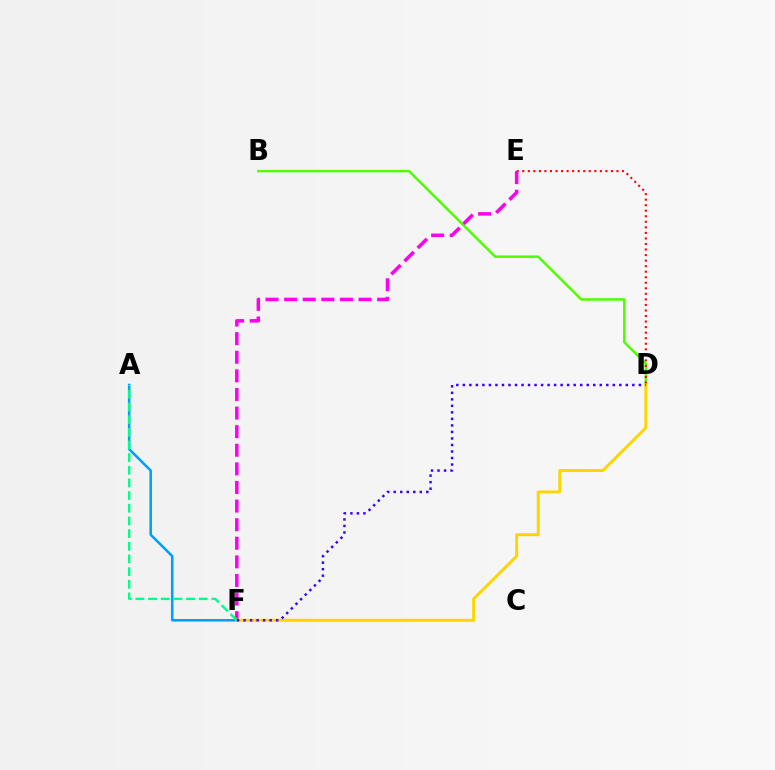{('A', 'F'): [{'color': '#009eff', 'line_style': 'solid', 'thickness': 1.83}, {'color': '#00ff86', 'line_style': 'dashed', 'thickness': 1.72}], ('B', 'D'): [{'color': '#4fff00', 'line_style': 'solid', 'thickness': 1.81}], ('D', 'E'): [{'color': '#ff0000', 'line_style': 'dotted', 'thickness': 1.51}], ('E', 'F'): [{'color': '#ff00ed', 'line_style': 'dashed', 'thickness': 2.53}], ('D', 'F'): [{'color': '#ffd500', 'line_style': 'solid', 'thickness': 2.13}, {'color': '#3700ff', 'line_style': 'dotted', 'thickness': 1.77}]}